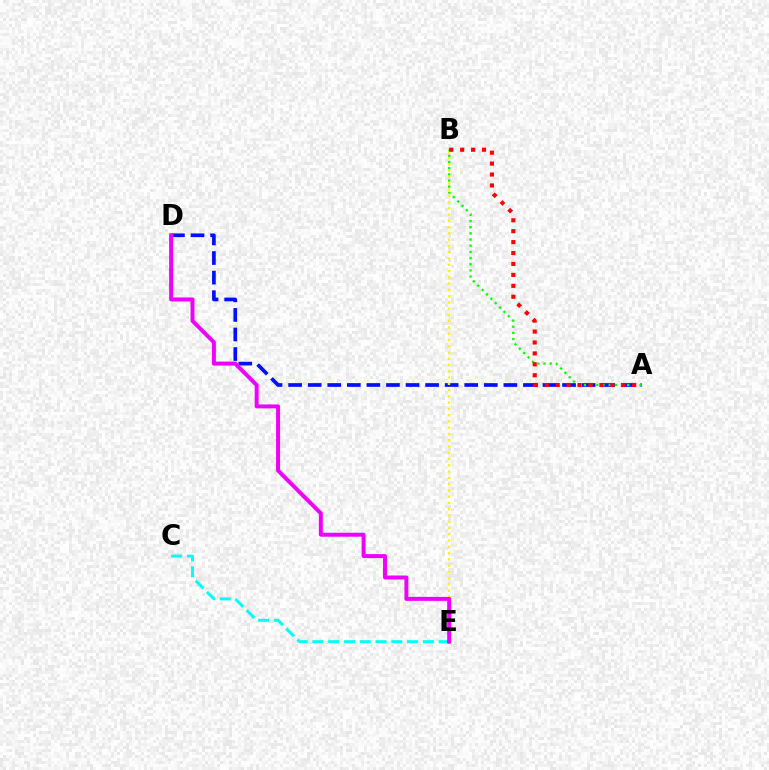{('A', 'D'): [{'color': '#0010ff', 'line_style': 'dashed', 'thickness': 2.66}], ('A', 'B'): [{'color': '#08ff00', 'line_style': 'dotted', 'thickness': 1.68}, {'color': '#ff0000', 'line_style': 'dotted', 'thickness': 2.97}], ('C', 'E'): [{'color': '#00fff6', 'line_style': 'dashed', 'thickness': 2.14}], ('B', 'E'): [{'color': '#fcf500', 'line_style': 'dotted', 'thickness': 1.7}], ('D', 'E'): [{'color': '#ee00ff', 'line_style': 'solid', 'thickness': 2.86}]}